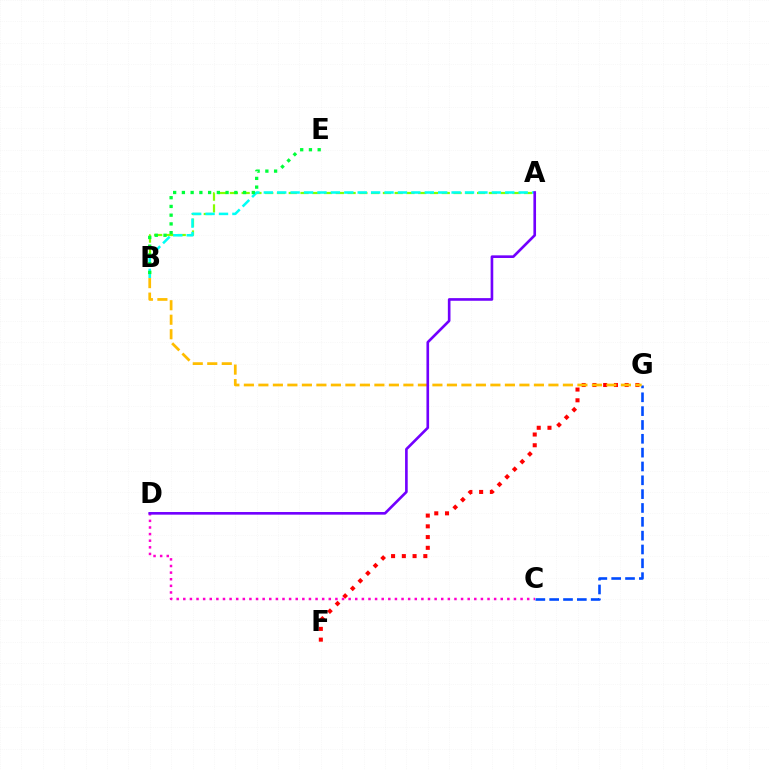{('A', 'B'): [{'color': '#84ff00', 'line_style': 'dashed', 'thickness': 1.6}, {'color': '#00fff6', 'line_style': 'dashed', 'thickness': 1.82}], ('C', 'G'): [{'color': '#004bff', 'line_style': 'dashed', 'thickness': 1.88}], ('F', 'G'): [{'color': '#ff0000', 'line_style': 'dotted', 'thickness': 2.92}], ('B', 'G'): [{'color': '#ffbd00', 'line_style': 'dashed', 'thickness': 1.97}], ('B', 'E'): [{'color': '#00ff39', 'line_style': 'dotted', 'thickness': 2.37}], ('C', 'D'): [{'color': '#ff00cf', 'line_style': 'dotted', 'thickness': 1.8}], ('A', 'D'): [{'color': '#7200ff', 'line_style': 'solid', 'thickness': 1.9}]}